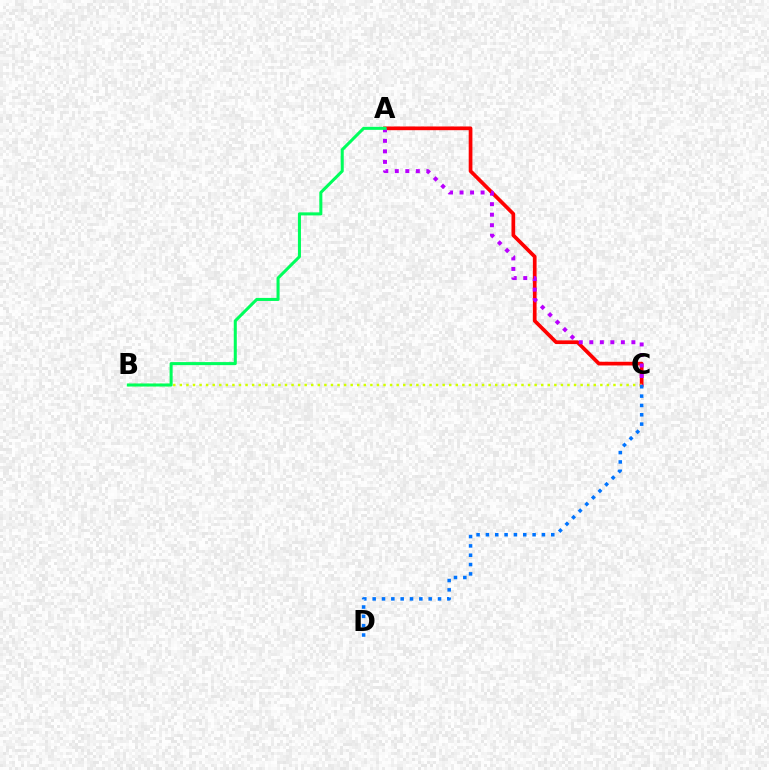{('A', 'C'): [{'color': '#ff0000', 'line_style': 'solid', 'thickness': 2.67}, {'color': '#b900ff', 'line_style': 'dotted', 'thickness': 2.86}], ('B', 'C'): [{'color': '#d1ff00', 'line_style': 'dotted', 'thickness': 1.79}], ('C', 'D'): [{'color': '#0074ff', 'line_style': 'dotted', 'thickness': 2.54}], ('A', 'B'): [{'color': '#00ff5c', 'line_style': 'solid', 'thickness': 2.19}]}